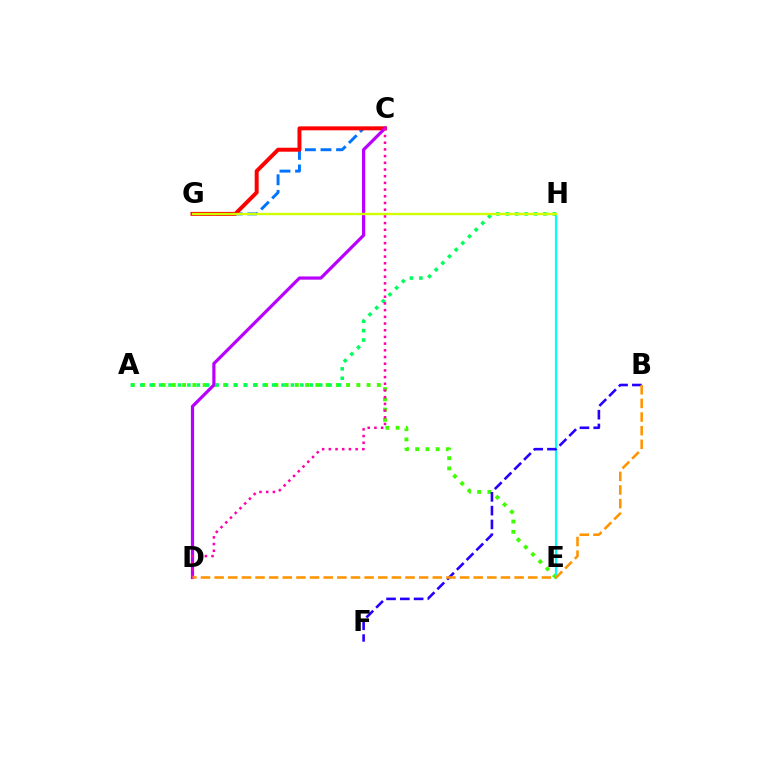{('A', 'E'): [{'color': '#3dff00', 'line_style': 'dotted', 'thickness': 2.78}], ('E', 'H'): [{'color': '#00fff6', 'line_style': 'solid', 'thickness': 1.58}], ('C', 'G'): [{'color': '#0074ff', 'line_style': 'dashed', 'thickness': 2.12}, {'color': '#ff0000', 'line_style': 'solid', 'thickness': 2.85}], ('C', 'D'): [{'color': '#b900ff', 'line_style': 'solid', 'thickness': 2.3}, {'color': '#ff00ac', 'line_style': 'dotted', 'thickness': 1.82}], ('A', 'H'): [{'color': '#00ff5c', 'line_style': 'dotted', 'thickness': 2.56}], ('B', 'F'): [{'color': '#2500ff', 'line_style': 'dashed', 'thickness': 1.87}], ('G', 'H'): [{'color': '#d1ff00', 'line_style': 'solid', 'thickness': 1.69}], ('B', 'D'): [{'color': '#ff9400', 'line_style': 'dashed', 'thickness': 1.85}]}